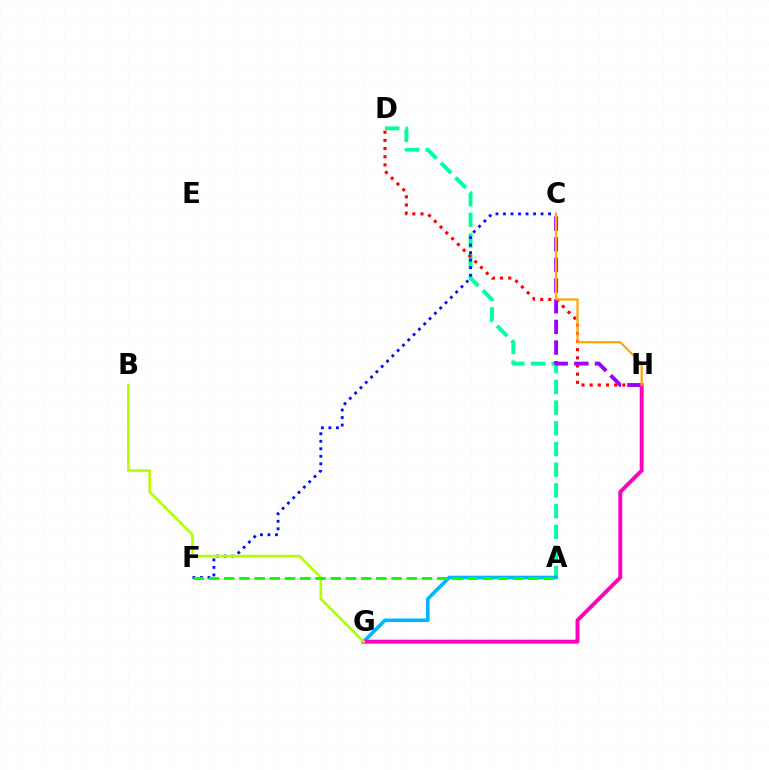{('A', 'D'): [{'color': '#00ff9d', 'line_style': 'dashed', 'thickness': 2.81}], ('D', 'H'): [{'color': '#ff0000', 'line_style': 'dotted', 'thickness': 2.22}], ('C', 'H'): [{'color': '#9b00ff', 'line_style': 'dashed', 'thickness': 2.81}, {'color': '#ffa500', 'line_style': 'solid', 'thickness': 1.58}], ('A', 'G'): [{'color': '#00b5ff', 'line_style': 'solid', 'thickness': 2.58}], ('C', 'F'): [{'color': '#0010ff', 'line_style': 'dotted', 'thickness': 2.04}], ('G', 'H'): [{'color': '#ff00bd', 'line_style': 'solid', 'thickness': 2.81}], ('B', 'G'): [{'color': '#b3ff00', 'line_style': 'solid', 'thickness': 1.89}], ('A', 'F'): [{'color': '#08ff00', 'line_style': 'dashed', 'thickness': 2.07}]}